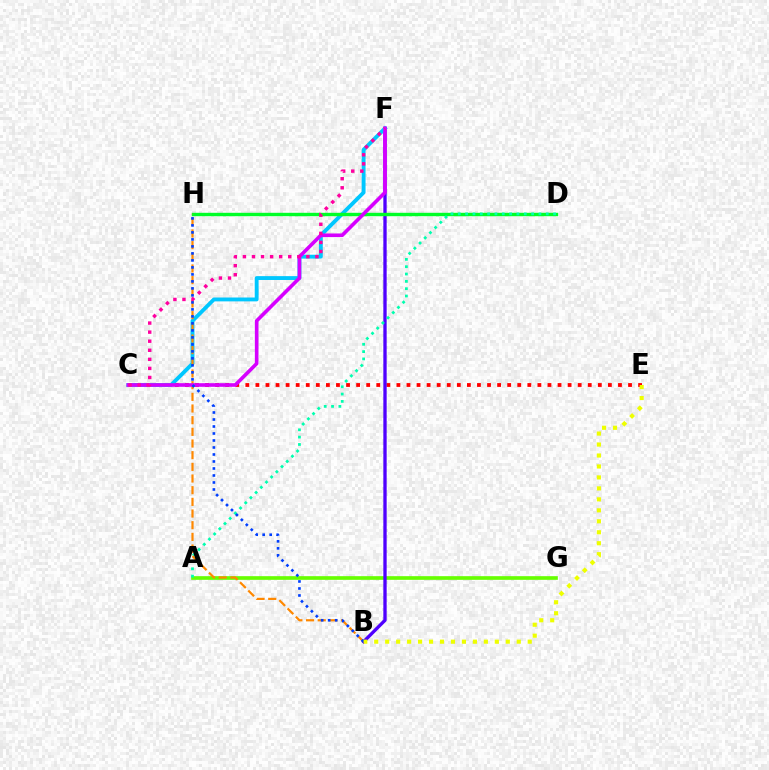{('C', 'E'): [{'color': '#ff0000', 'line_style': 'dotted', 'thickness': 2.74}], ('A', 'G'): [{'color': '#66ff00', 'line_style': 'solid', 'thickness': 2.64}], ('B', 'F'): [{'color': '#4f00ff', 'line_style': 'solid', 'thickness': 2.4}], ('C', 'F'): [{'color': '#00c7ff', 'line_style': 'solid', 'thickness': 2.78}, {'color': '#d600ff', 'line_style': 'solid', 'thickness': 2.6}, {'color': '#ff00a0', 'line_style': 'dotted', 'thickness': 2.46}], ('D', 'H'): [{'color': '#00ff27', 'line_style': 'solid', 'thickness': 2.46}], ('A', 'D'): [{'color': '#00ffaf', 'line_style': 'dotted', 'thickness': 1.99}], ('B', 'H'): [{'color': '#ff8800', 'line_style': 'dashed', 'thickness': 1.59}, {'color': '#003fff', 'line_style': 'dotted', 'thickness': 1.9}], ('B', 'E'): [{'color': '#eeff00', 'line_style': 'dotted', 'thickness': 2.98}]}